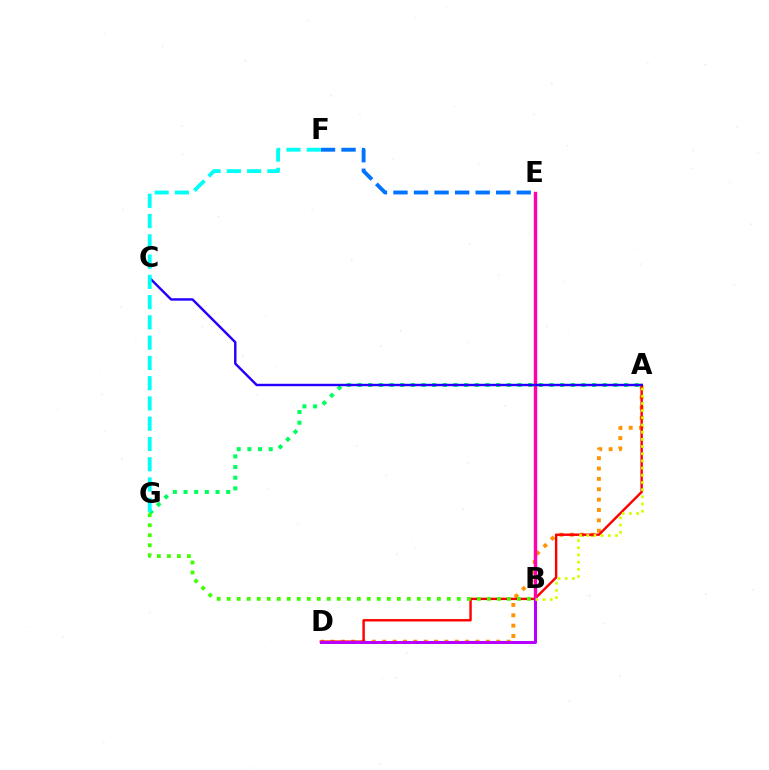{('A', 'D'): [{'color': '#ff9400', 'line_style': 'dotted', 'thickness': 2.82}, {'color': '#ff0000', 'line_style': 'solid', 'thickness': 1.73}], ('A', 'G'): [{'color': '#00ff5c', 'line_style': 'dotted', 'thickness': 2.9}], ('E', 'F'): [{'color': '#0074ff', 'line_style': 'dashed', 'thickness': 2.79}], ('B', 'E'): [{'color': '#ff00ac', 'line_style': 'solid', 'thickness': 2.45}], ('B', 'G'): [{'color': '#3dff00', 'line_style': 'dotted', 'thickness': 2.72}], ('B', 'D'): [{'color': '#b900ff', 'line_style': 'solid', 'thickness': 2.16}], ('A', 'B'): [{'color': '#d1ff00', 'line_style': 'dotted', 'thickness': 1.95}], ('A', 'C'): [{'color': '#2500ff', 'line_style': 'solid', 'thickness': 1.75}], ('F', 'G'): [{'color': '#00fff6', 'line_style': 'dashed', 'thickness': 2.75}]}